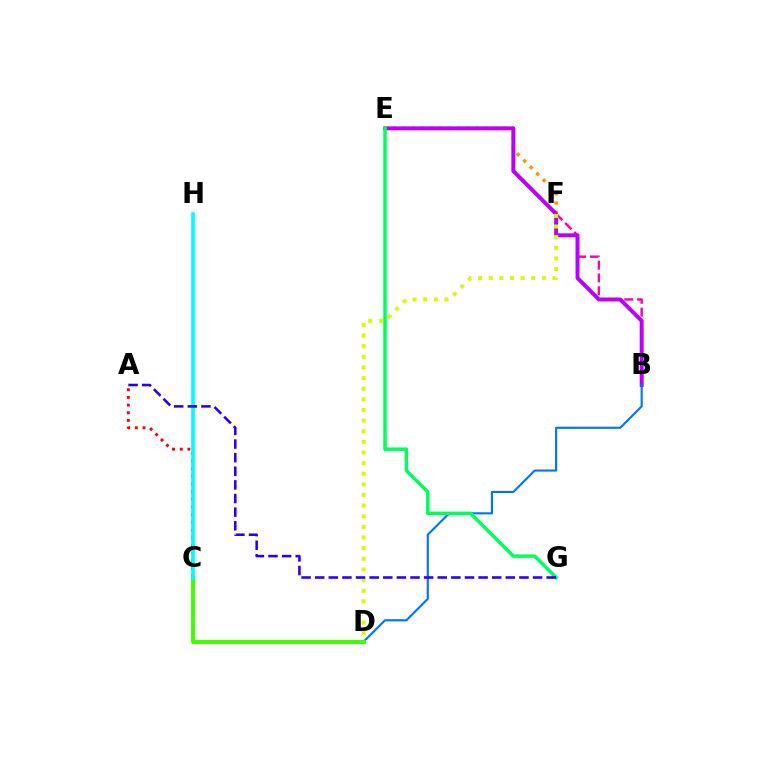{('B', 'F'): [{'color': '#ff00ac', 'line_style': 'dashed', 'thickness': 1.74}], ('A', 'C'): [{'color': '#ff0000', 'line_style': 'dotted', 'thickness': 2.09}], ('E', 'F'): [{'color': '#ff9400', 'line_style': 'dotted', 'thickness': 2.49}], ('B', 'E'): [{'color': '#b900ff', 'line_style': 'solid', 'thickness': 2.84}], ('B', 'D'): [{'color': '#0074ff', 'line_style': 'solid', 'thickness': 1.53}], ('C', 'D'): [{'color': '#3dff00', 'line_style': 'solid', 'thickness': 2.82}], ('C', 'H'): [{'color': '#00fff6', 'line_style': 'solid', 'thickness': 2.61}], ('D', 'F'): [{'color': '#d1ff00', 'line_style': 'dotted', 'thickness': 2.89}], ('E', 'G'): [{'color': '#00ff5c', 'line_style': 'solid', 'thickness': 2.5}], ('A', 'G'): [{'color': '#2500ff', 'line_style': 'dashed', 'thickness': 1.85}]}